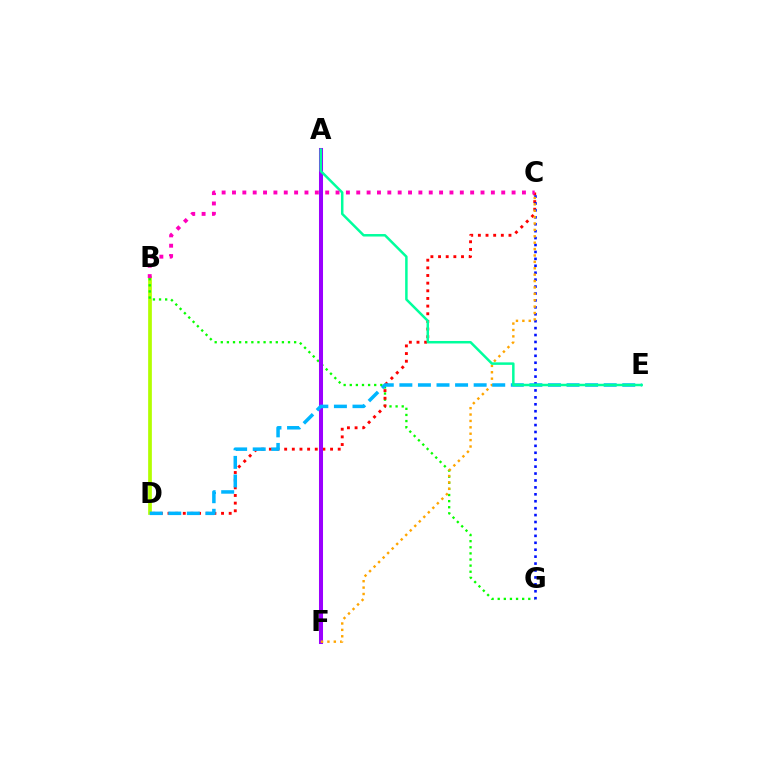{('B', 'D'): [{'color': '#b3ff00', 'line_style': 'solid', 'thickness': 2.68}], ('B', 'G'): [{'color': '#08ff00', 'line_style': 'dotted', 'thickness': 1.66}], ('C', 'D'): [{'color': '#ff0000', 'line_style': 'dotted', 'thickness': 2.08}], ('C', 'G'): [{'color': '#0010ff', 'line_style': 'dotted', 'thickness': 1.88}], ('A', 'F'): [{'color': '#9b00ff', 'line_style': 'solid', 'thickness': 2.9}], ('C', 'F'): [{'color': '#ffa500', 'line_style': 'dotted', 'thickness': 1.74}], ('D', 'E'): [{'color': '#00b5ff', 'line_style': 'dashed', 'thickness': 2.52}], ('A', 'E'): [{'color': '#00ff9d', 'line_style': 'solid', 'thickness': 1.79}], ('B', 'C'): [{'color': '#ff00bd', 'line_style': 'dotted', 'thickness': 2.81}]}